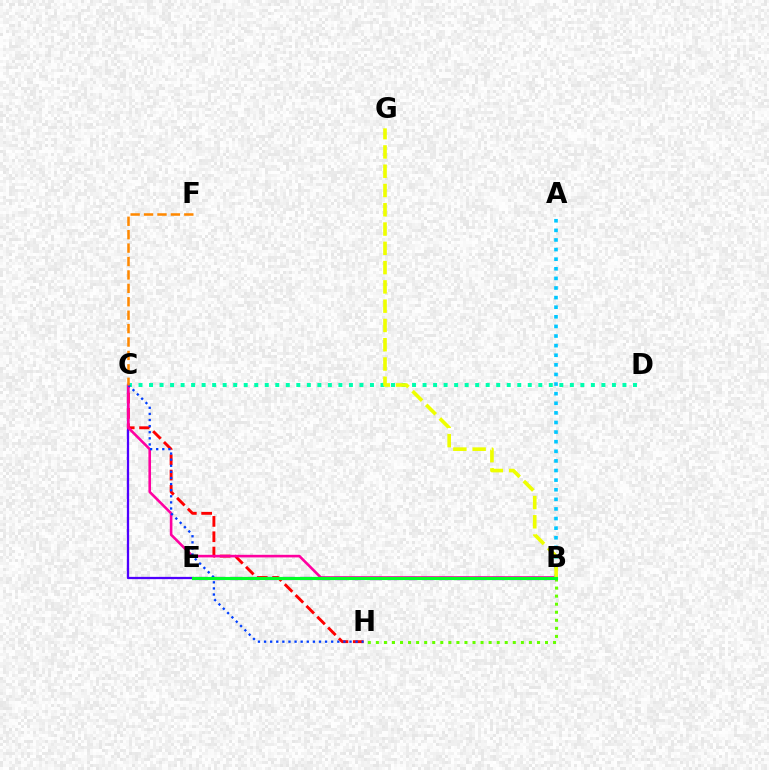{('B', 'H'): [{'color': '#66ff00', 'line_style': 'dotted', 'thickness': 2.19}], ('A', 'B'): [{'color': '#00c7ff', 'line_style': 'dotted', 'thickness': 2.61}], ('C', 'E'): [{'color': '#4f00ff', 'line_style': 'solid', 'thickness': 1.63}], ('C', 'H'): [{'color': '#ff0000', 'line_style': 'dashed', 'thickness': 2.08}, {'color': '#003fff', 'line_style': 'dotted', 'thickness': 1.66}], ('C', 'D'): [{'color': '#00ffaf', 'line_style': 'dotted', 'thickness': 2.86}], ('B', 'C'): [{'color': '#ff00a0', 'line_style': 'solid', 'thickness': 1.88}], ('B', 'E'): [{'color': '#d600ff', 'line_style': 'dashed', 'thickness': 2.37}, {'color': '#00ff27', 'line_style': 'solid', 'thickness': 2.26}], ('B', 'G'): [{'color': '#eeff00', 'line_style': 'dashed', 'thickness': 2.62}], ('C', 'F'): [{'color': '#ff8800', 'line_style': 'dashed', 'thickness': 1.82}]}